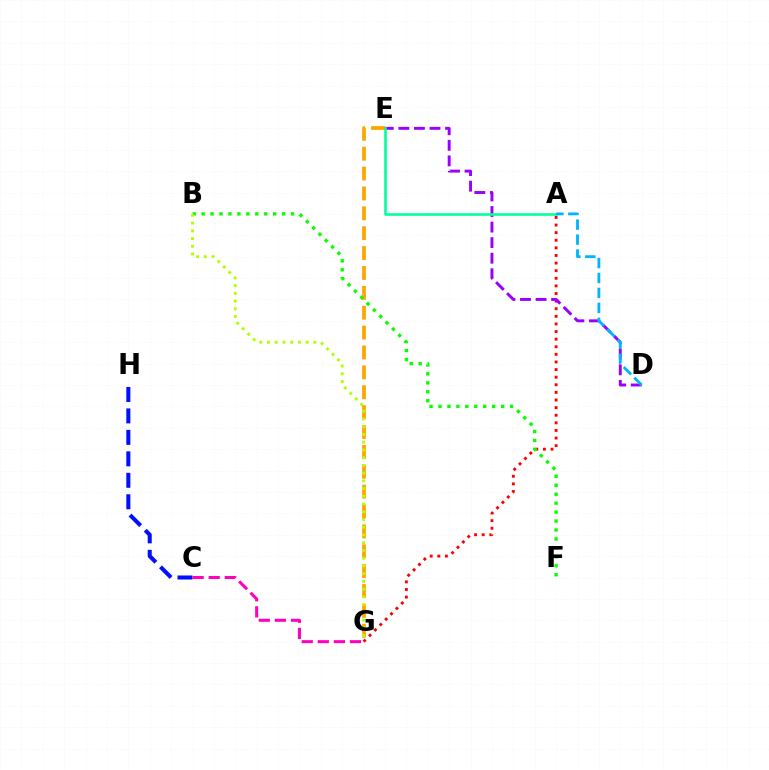{('E', 'G'): [{'color': '#ffa500', 'line_style': 'dashed', 'thickness': 2.7}], ('A', 'G'): [{'color': '#ff0000', 'line_style': 'dotted', 'thickness': 2.07}], ('D', 'E'): [{'color': '#9b00ff', 'line_style': 'dashed', 'thickness': 2.11}], ('C', 'H'): [{'color': '#0010ff', 'line_style': 'dashed', 'thickness': 2.92}], ('A', 'E'): [{'color': '#00ff9d', 'line_style': 'solid', 'thickness': 1.87}], ('B', 'F'): [{'color': '#08ff00', 'line_style': 'dotted', 'thickness': 2.43}], ('A', 'D'): [{'color': '#00b5ff', 'line_style': 'dashed', 'thickness': 2.03}], ('B', 'G'): [{'color': '#b3ff00', 'line_style': 'dotted', 'thickness': 2.1}], ('C', 'G'): [{'color': '#ff00bd', 'line_style': 'dashed', 'thickness': 2.18}]}